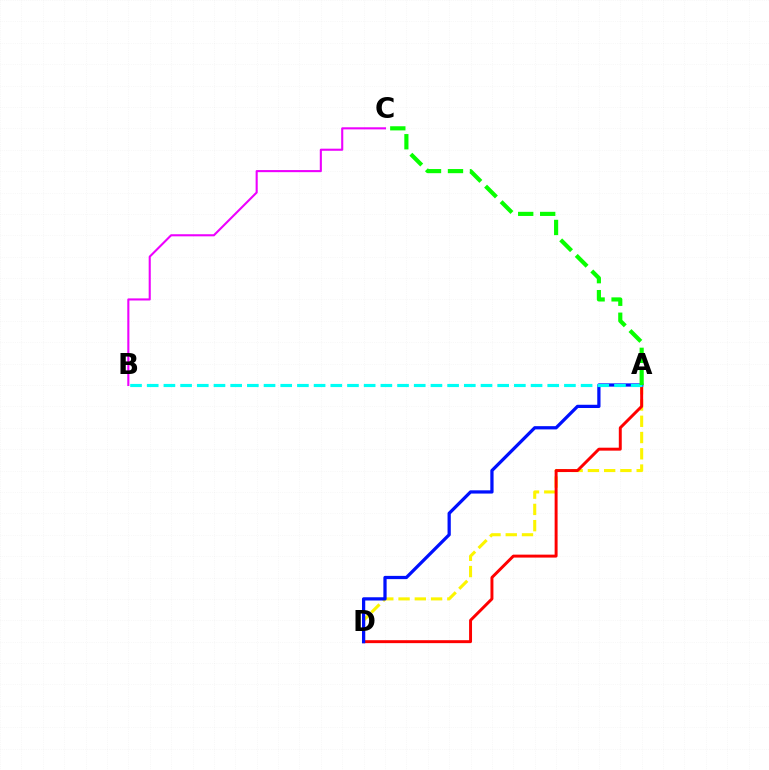{('B', 'C'): [{'color': '#ee00ff', 'line_style': 'solid', 'thickness': 1.51}], ('A', 'D'): [{'color': '#fcf500', 'line_style': 'dashed', 'thickness': 2.21}, {'color': '#ff0000', 'line_style': 'solid', 'thickness': 2.12}, {'color': '#0010ff', 'line_style': 'solid', 'thickness': 2.34}], ('A', 'B'): [{'color': '#00fff6', 'line_style': 'dashed', 'thickness': 2.27}], ('A', 'C'): [{'color': '#08ff00', 'line_style': 'dashed', 'thickness': 2.99}]}